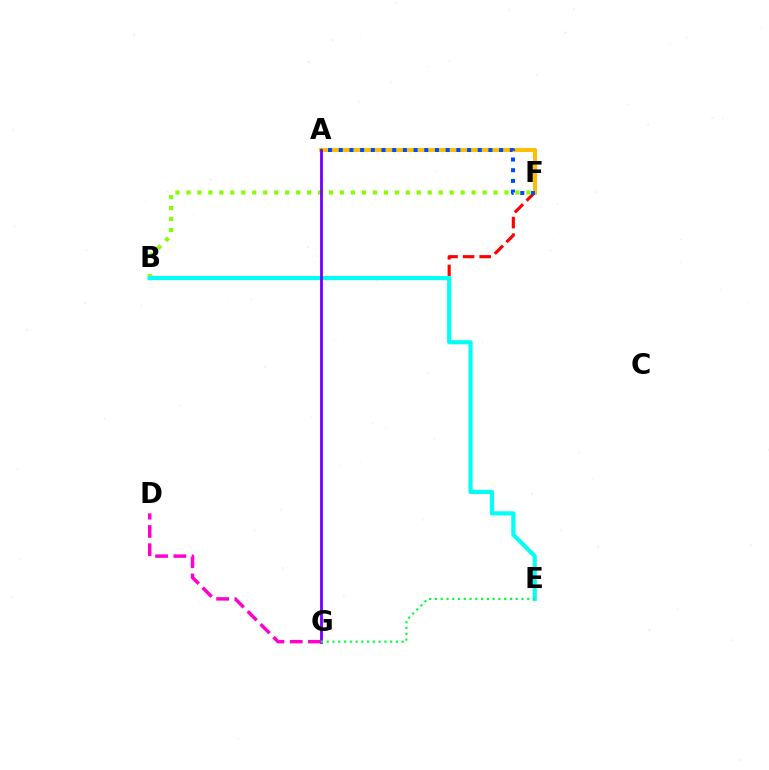{('B', 'F'): [{'color': '#ff0000', 'line_style': 'dashed', 'thickness': 2.25}, {'color': '#84ff00', 'line_style': 'dotted', 'thickness': 2.98}], ('A', 'F'): [{'color': '#ffbd00', 'line_style': 'solid', 'thickness': 2.85}, {'color': '#004bff', 'line_style': 'dotted', 'thickness': 2.91}], ('B', 'E'): [{'color': '#00fff6', 'line_style': 'solid', 'thickness': 2.98}], ('A', 'G'): [{'color': '#7200ff', 'line_style': 'solid', 'thickness': 2.02}], ('E', 'G'): [{'color': '#00ff39', 'line_style': 'dotted', 'thickness': 1.57}], ('D', 'G'): [{'color': '#ff00cf', 'line_style': 'dashed', 'thickness': 2.48}]}